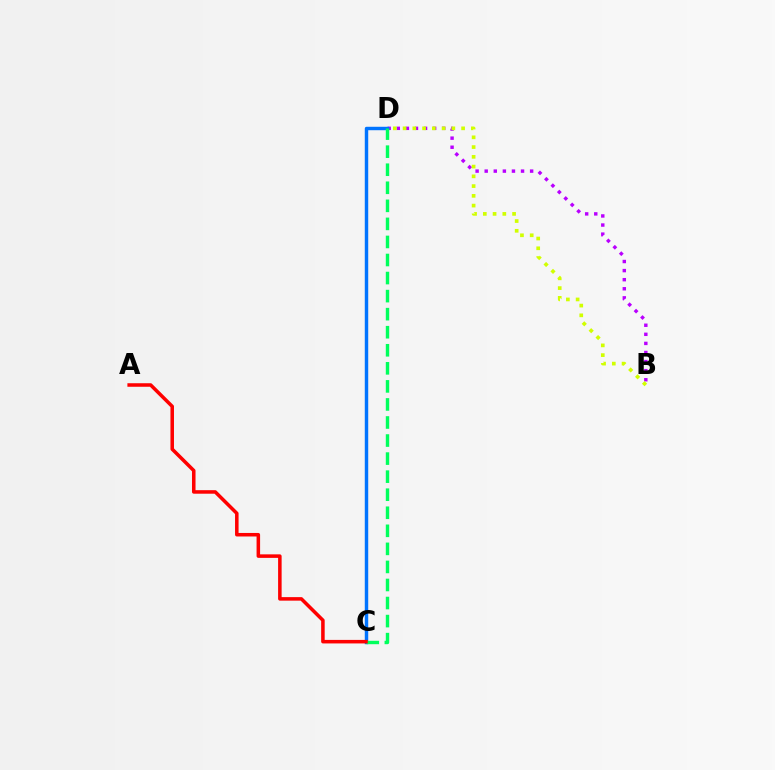{('B', 'D'): [{'color': '#b900ff', 'line_style': 'dotted', 'thickness': 2.47}, {'color': '#d1ff00', 'line_style': 'dotted', 'thickness': 2.65}], ('C', 'D'): [{'color': '#0074ff', 'line_style': 'solid', 'thickness': 2.48}, {'color': '#00ff5c', 'line_style': 'dashed', 'thickness': 2.45}], ('A', 'C'): [{'color': '#ff0000', 'line_style': 'solid', 'thickness': 2.54}]}